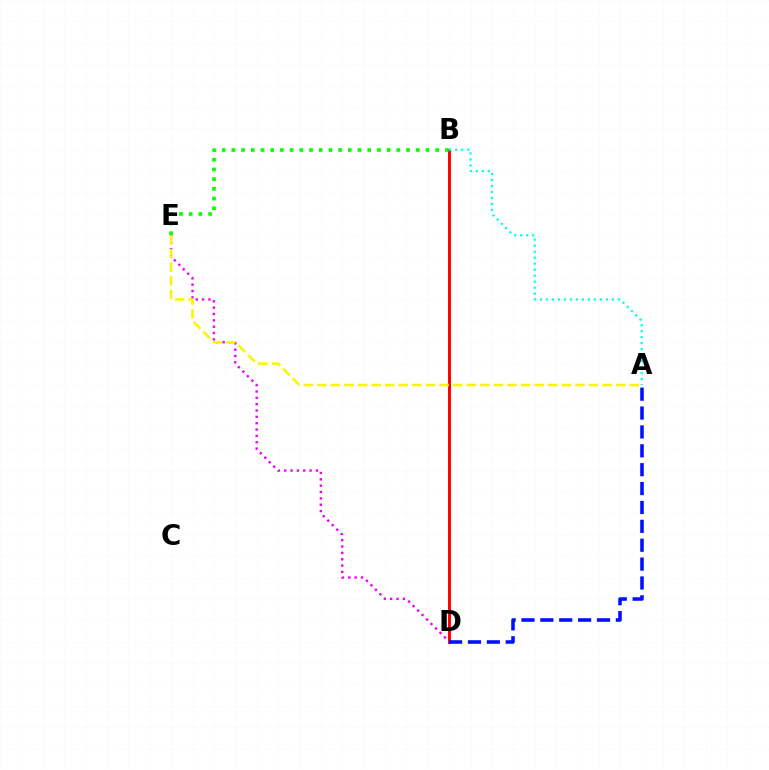{('B', 'D'): [{'color': '#ff0000', 'line_style': 'solid', 'thickness': 2.12}], ('D', 'E'): [{'color': '#ee00ff', 'line_style': 'dotted', 'thickness': 1.72}], ('A', 'E'): [{'color': '#fcf500', 'line_style': 'dashed', 'thickness': 1.85}], ('B', 'E'): [{'color': '#08ff00', 'line_style': 'dotted', 'thickness': 2.64}], ('A', 'B'): [{'color': '#00fff6', 'line_style': 'dotted', 'thickness': 1.63}], ('A', 'D'): [{'color': '#0010ff', 'line_style': 'dashed', 'thickness': 2.56}]}